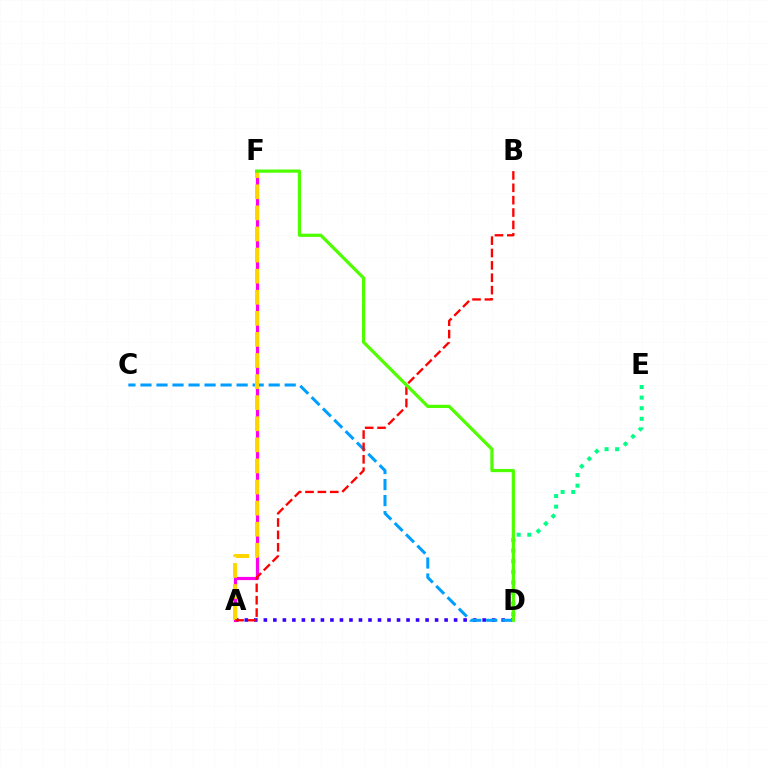{('A', 'D'): [{'color': '#3700ff', 'line_style': 'dotted', 'thickness': 2.58}], ('C', 'D'): [{'color': '#009eff', 'line_style': 'dashed', 'thickness': 2.18}], ('A', 'F'): [{'color': '#ff00ed', 'line_style': 'solid', 'thickness': 2.3}, {'color': '#ffd500', 'line_style': 'dashed', 'thickness': 2.86}], ('D', 'E'): [{'color': '#00ff86', 'line_style': 'dotted', 'thickness': 2.88}], ('A', 'B'): [{'color': '#ff0000', 'line_style': 'dashed', 'thickness': 1.68}], ('D', 'F'): [{'color': '#4fff00', 'line_style': 'solid', 'thickness': 2.33}]}